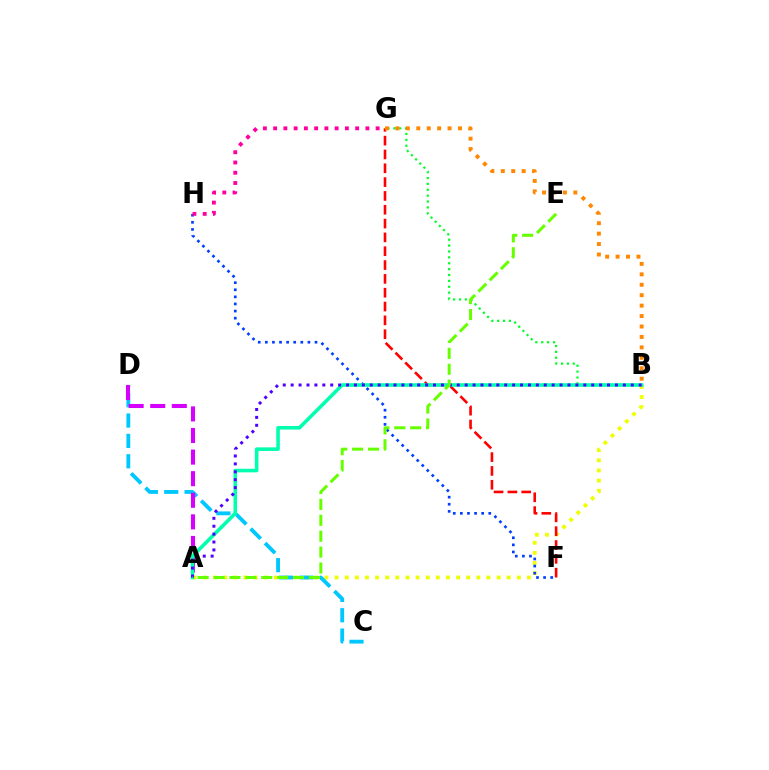{('B', 'G'): [{'color': '#00ff27', 'line_style': 'dotted', 'thickness': 1.6}, {'color': '#ff8800', 'line_style': 'dotted', 'thickness': 2.84}], ('A', 'B'): [{'color': '#eeff00', 'line_style': 'dotted', 'thickness': 2.75}, {'color': '#00ffaf', 'line_style': 'solid', 'thickness': 2.58}, {'color': '#4f00ff', 'line_style': 'dotted', 'thickness': 2.15}], ('F', 'H'): [{'color': '#003fff', 'line_style': 'dotted', 'thickness': 1.93}], ('C', 'D'): [{'color': '#00c7ff', 'line_style': 'dashed', 'thickness': 2.76}], ('F', 'G'): [{'color': '#ff0000', 'line_style': 'dashed', 'thickness': 1.88}], ('A', 'D'): [{'color': '#d600ff', 'line_style': 'dashed', 'thickness': 2.93}], ('G', 'H'): [{'color': '#ff00a0', 'line_style': 'dotted', 'thickness': 2.78}], ('A', 'E'): [{'color': '#66ff00', 'line_style': 'dashed', 'thickness': 2.16}]}